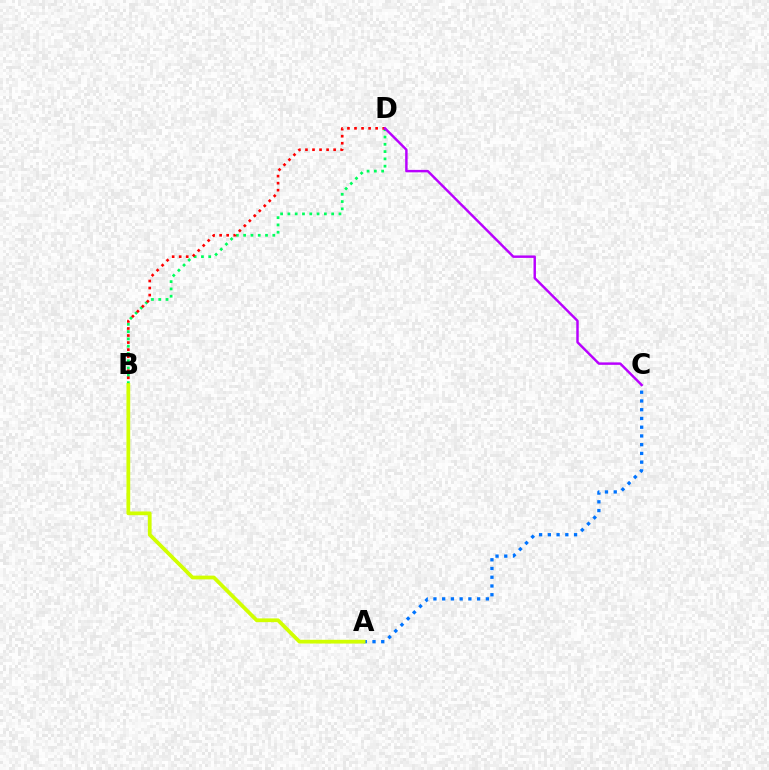{('B', 'D'): [{'color': '#00ff5c', 'line_style': 'dotted', 'thickness': 1.98}, {'color': '#ff0000', 'line_style': 'dotted', 'thickness': 1.91}], ('A', 'C'): [{'color': '#0074ff', 'line_style': 'dotted', 'thickness': 2.37}], ('C', 'D'): [{'color': '#b900ff', 'line_style': 'solid', 'thickness': 1.76}], ('A', 'B'): [{'color': '#d1ff00', 'line_style': 'solid', 'thickness': 2.7}]}